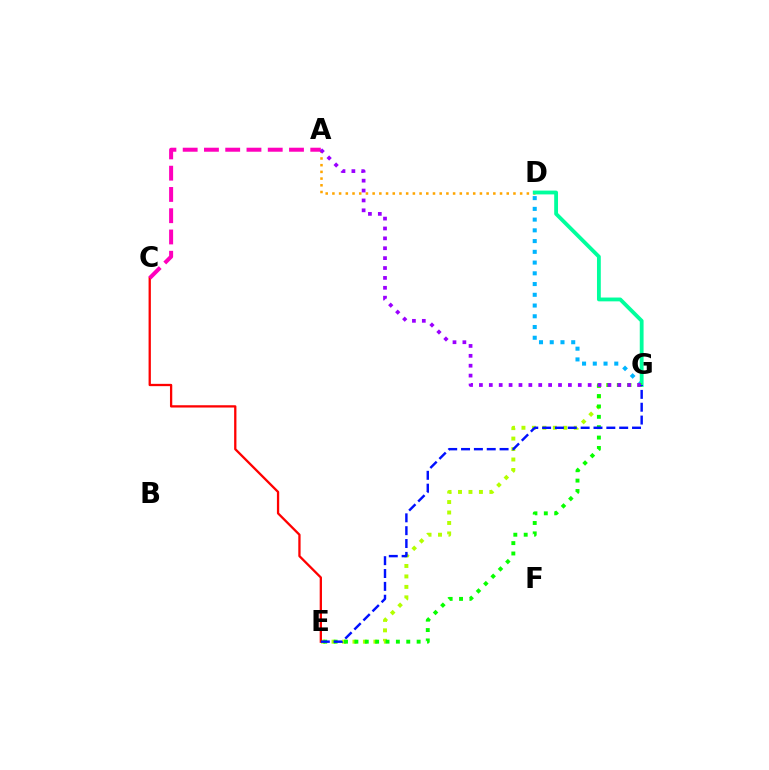{('A', 'D'): [{'color': '#ffa500', 'line_style': 'dotted', 'thickness': 1.82}], ('E', 'G'): [{'color': '#b3ff00', 'line_style': 'dotted', 'thickness': 2.84}, {'color': '#08ff00', 'line_style': 'dotted', 'thickness': 2.82}, {'color': '#0010ff', 'line_style': 'dashed', 'thickness': 1.75}], ('C', 'E'): [{'color': '#ff0000', 'line_style': 'solid', 'thickness': 1.65}], ('A', 'C'): [{'color': '#ff00bd', 'line_style': 'dashed', 'thickness': 2.89}], ('D', 'G'): [{'color': '#00b5ff', 'line_style': 'dotted', 'thickness': 2.92}, {'color': '#00ff9d', 'line_style': 'solid', 'thickness': 2.75}], ('A', 'G'): [{'color': '#9b00ff', 'line_style': 'dotted', 'thickness': 2.69}]}